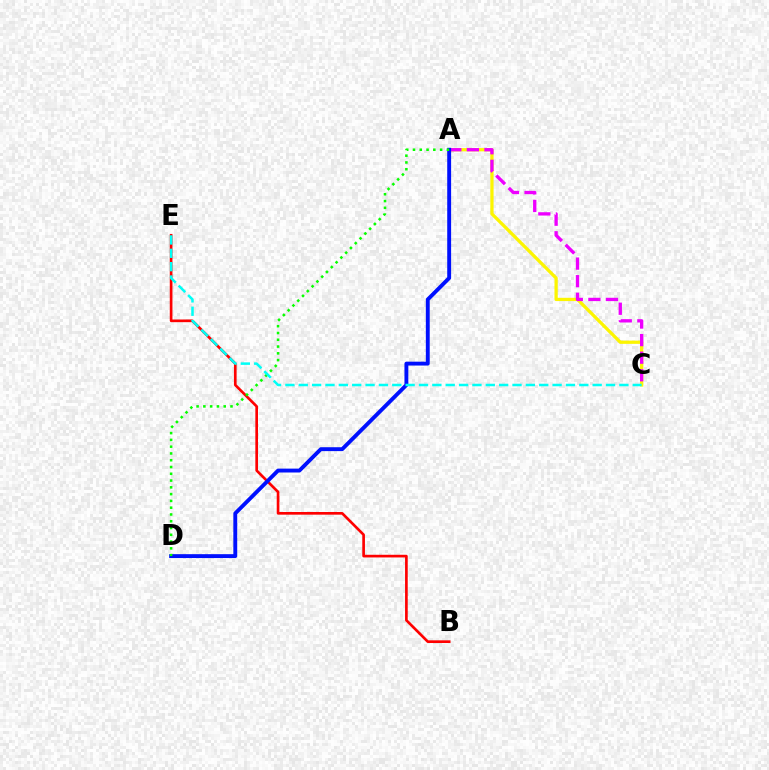{('A', 'C'): [{'color': '#fcf500', 'line_style': 'solid', 'thickness': 2.35}, {'color': '#ee00ff', 'line_style': 'dashed', 'thickness': 2.39}], ('B', 'E'): [{'color': '#ff0000', 'line_style': 'solid', 'thickness': 1.92}], ('A', 'D'): [{'color': '#0010ff', 'line_style': 'solid', 'thickness': 2.8}, {'color': '#08ff00', 'line_style': 'dotted', 'thickness': 1.84}], ('C', 'E'): [{'color': '#00fff6', 'line_style': 'dashed', 'thickness': 1.81}]}